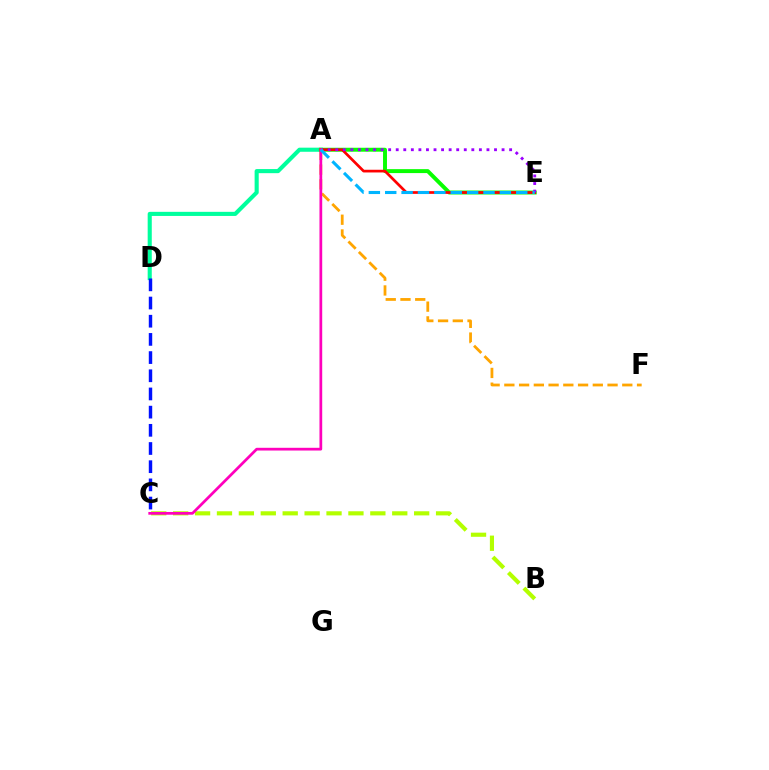{('B', 'C'): [{'color': '#b3ff00', 'line_style': 'dashed', 'thickness': 2.98}], ('A', 'D'): [{'color': '#00ff9d', 'line_style': 'solid', 'thickness': 2.96}], ('A', 'F'): [{'color': '#ffa500', 'line_style': 'dashed', 'thickness': 2.0}], ('A', 'E'): [{'color': '#08ff00', 'line_style': 'solid', 'thickness': 2.84}, {'color': '#ff0000', 'line_style': 'solid', 'thickness': 1.95}, {'color': '#9b00ff', 'line_style': 'dotted', 'thickness': 2.05}, {'color': '#00b5ff', 'line_style': 'dashed', 'thickness': 2.23}], ('A', 'C'): [{'color': '#ff00bd', 'line_style': 'solid', 'thickness': 1.97}], ('C', 'D'): [{'color': '#0010ff', 'line_style': 'dashed', 'thickness': 2.47}]}